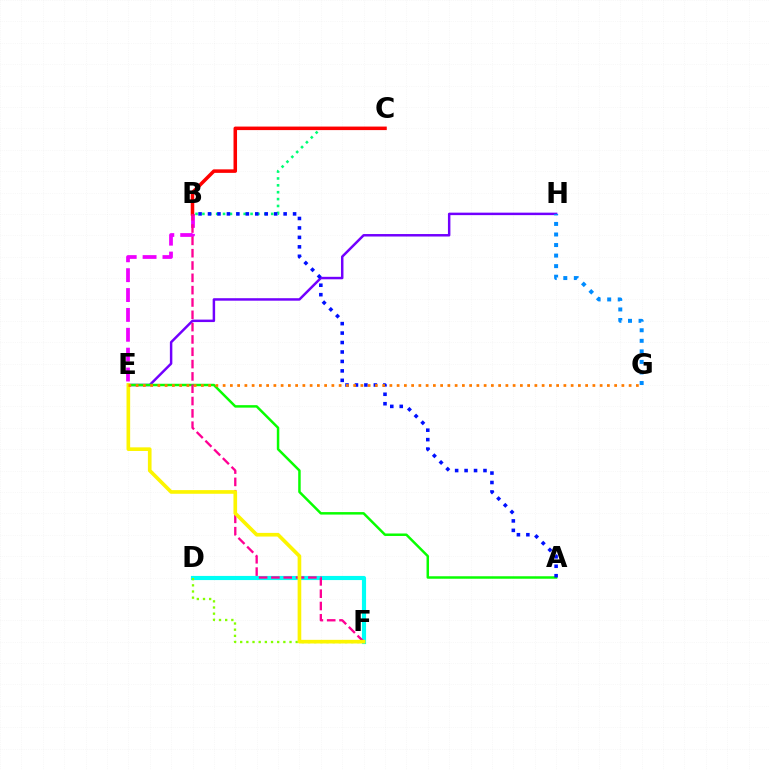{('E', 'H'): [{'color': '#7200ff', 'line_style': 'solid', 'thickness': 1.78}], ('A', 'E'): [{'color': '#08ff00', 'line_style': 'solid', 'thickness': 1.79}], ('B', 'C'): [{'color': '#00ff74', 'line_style': 'dotted', 'thickness': 1.87}, {'color': '#ff0000', 'line_style': 'solid', 'thickness': 2.54}], ('B', 'E'): [{'color': '#ee00ff', 'line_style': 'dashed', 'thickness': 2.7}], ('D', 'F'): [{'color': '#00fff6', 'line_style': 'solid', 'thickness': 2.98}, {'color': '#84ff00', 'line_style': 'dotted', 'thickness': 1.68}], ('G', 'H'): [{'color': '#008cff', 'line_style': 'dotted', 'thickness': 2.87}], ('B', 'F'): [{'color': '#ff0094', 'line_style': 'dashed', 'thickness': 1.67}], ('A', 'B'): [{'color': '#0010ff', 'line_style': 'dotted', 'thickness': 2.57}], ('E', 'F'): [{'color': '#fcf500', 'line_style': 'solid', 'thickness': 2.63}], ('E', 'G'): [{'color': '#ff7c00', 'line_style': 'dotted', 'thickness': 1.97}]}